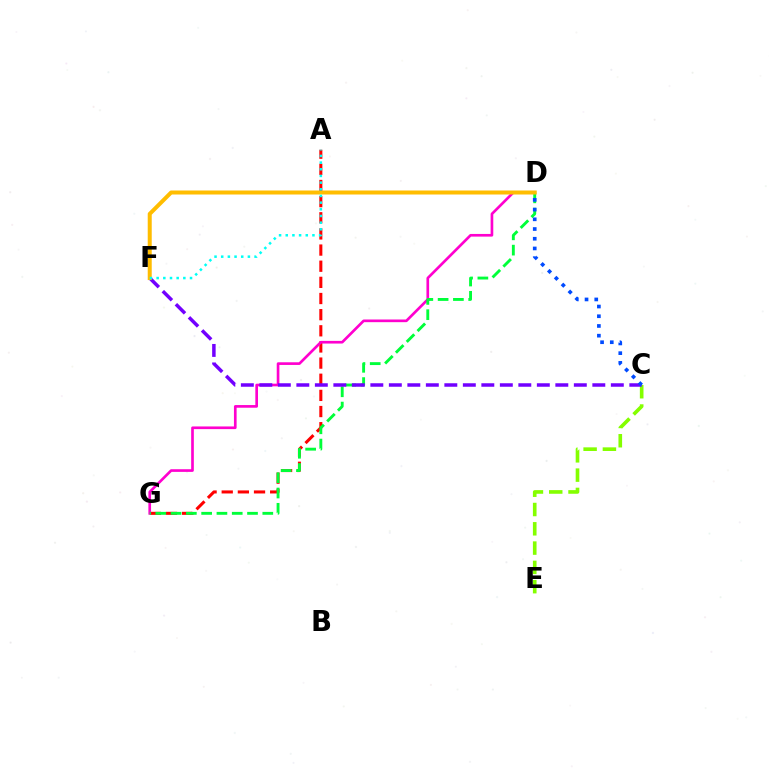{('A', 'G'): [{'color': '#ff0000', 'line_style': 'dashed', 'thickness': 2.19}], ('D', 'G'): [{'color': '#ff00cf', 'line_style': 'solid', 'thickness': 1.92}, {'color': '#00ff39', 'line_style': 'dashed', 'thickness': 2.08}], ('C', 'E'): [{'color': '#84ff00', 'line_style': 'dashed', 'thickness': 2.62}], ('C', 'F'): [{'color': '#7200ff', 'line_style': 'dashed', 'thickness': 2.51}], ('D', 'F'): [{'color': '#ffbd00', 'line_style': 'solid', 'thickness': 2.89}], ('C', 'D'): [{'color': '#004bff', 'line_style': 'dotted', 'thickness': 2.64}], ('A', 'F'): [{'color': '#00fff6', 'line_style': 'dotted', 'thickness': 1.81}]}